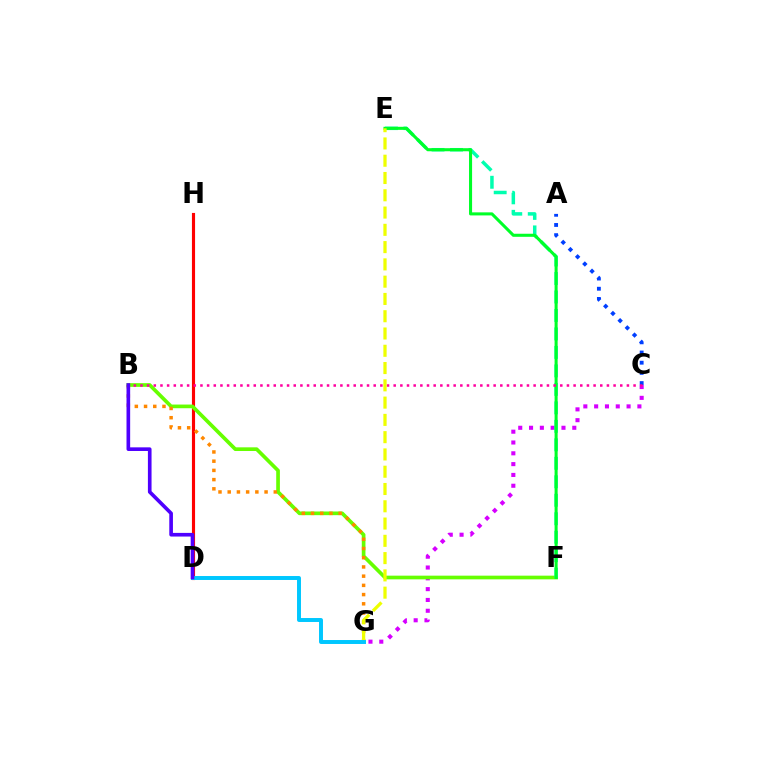{('C', 'G'): [{'color': '#d600ff', 'line_style': 'dotted', 'thickness': 2.94}], ('D', 'H'): [{'color': '#ff0000', 'line_style': 'solid', 'thickness': 2.25}], ('B', 'F'): [{'color': '#66ff00', 'line_style': 'solid', 'thickness': 2.65}], ('E', 'F'): [{'color': '#00ffaf', 'line_style': 'dashed', 'thickness': 2.51}, {'color': '#00ff27', 'line_style': 'solid', 'thickness': 2.2}], ('A', 'C'): [{'color': '#003fff', 'line_style': 'dotted', 'thickness': 2.77}], ('B', 'G'): [{'color': '#ff8800', 'line_style': 'dotted', 'thickness': 2.5}], ('B', 'C'): [{'color': '#ff00a0', 'line_style': 'dotted', 'thickness': 1.81}], ('E', 'G'): [{'color': '#eeff00', 'line_style': 'dashed', 'thickness': 2.35}], ('D', 'G'): [{'color': '#00c7ff', 'line_style': 'solid', 'thickness': 2.85}], ('B', 'D'): [{'color': '#4f00ff', 'line_style': 'solid', 'thickness': 2.63}]}